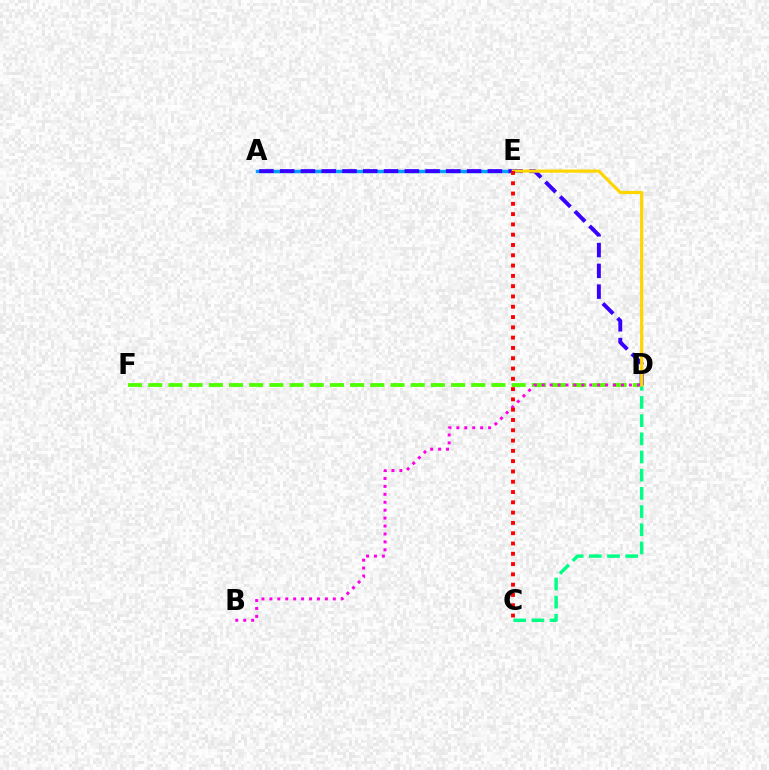{('D', 'F'): [{'color': '#4fff00', 'line_style': 'dashed', 'thickness': 2.74}], ('A', 'E'): [{'color': '#009eff', 'line_style': 'solid', 'thickness': 2.47}], ('C', 'D'): [{'color': '#00ff86', 'line_style': 'dashed', 'thickness': 2.47}], ('B', 'D'): [{'color': '#ff00ed', 'line_style': 'dotted', 'thickness': 2.15}], ('A', 'D'): [{'color': '#3700ff', 'line_style': 'dashed', 'thickness': 2.82}], ('D', 'E'): [{'color': '#ffd500', 'line_style': 'solid', 'thickness': 2.29}], ('C', 'E'): [{'color': '#ff0000', 'line_style': 'dotted', 'thickness': 2.8}]}